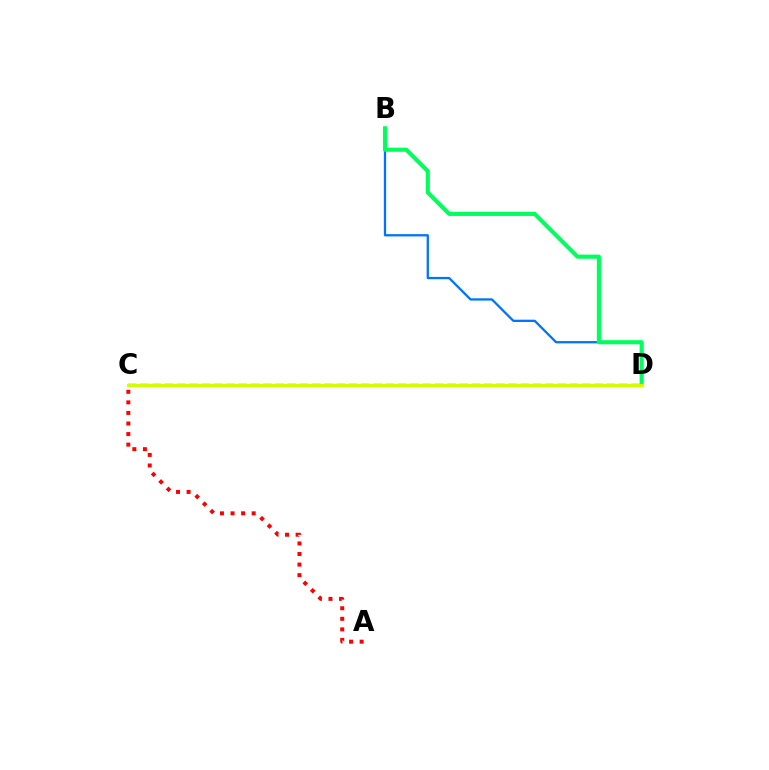{('B', 'D'): [{'color': '#0074ff', 'line_style': 'solid', 'thickness': 1.65}, {'color': '#00ff5c', 'line_style': 'solid', 'thickness': 2.96}], ('A', 'C'): [{'color': '#ff0000', 'line_style': 'dotted', 'thickness': 2.87}], ('C', 'D'): [{'color': '#b900ff', 'line_style': 'dashed', 'thickness': 1.67}, {'color': '#d1ff00', 'line_style': 'solid', 'thickness': 2.27}]}